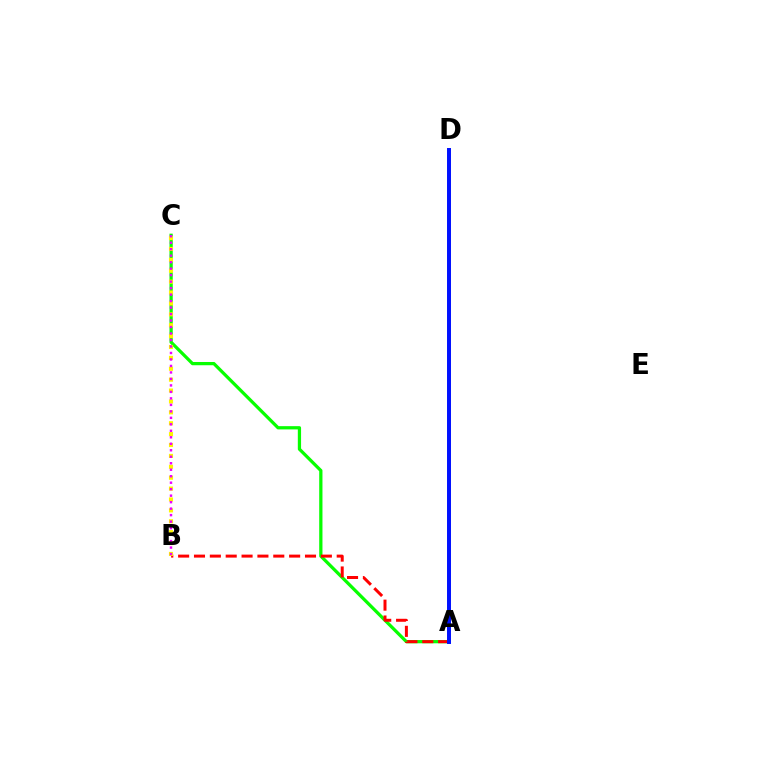{('A', 'C'): [{'color': '#08ff00', 'line_style': 'solid', 'thickness': 2.34}], ('A', 'B'): [{'color': '#ff0000', 'line_style': 'dashed', 'thickness': 2.15}], ('A', 'D'): [{'color': '#00fff6', 'line_style': 'solid', 'thickness': 1.78}, {'color': '#0010ff', 'line_style': 'solid', 'thickness': 2.86}], ('B', 'C'): [{'color': '#fcf500', 'line_style': 'dotted', 'thickness': 2.96}, {'color': '#ee00ff', 'line_style': 'dotted', 'thickness': 1.76}]}